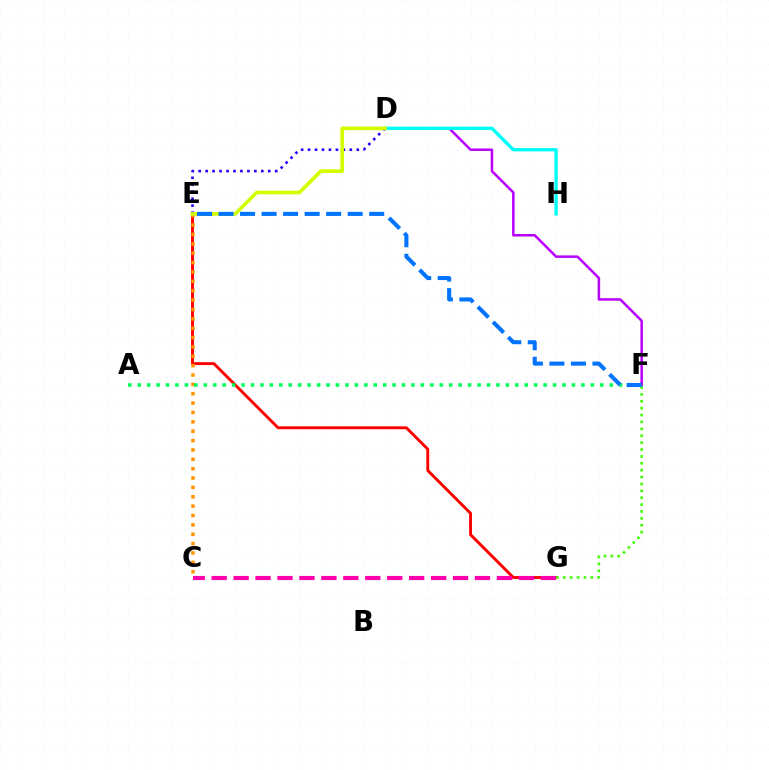{('E', 'G'): [{'color': '#ff0000', 'line_style': 'solid', 'thickness': 2.1}], ('D', 'E'): [{'color': '#2500ff', 'line_style': 'dotted', 'thickness': 1.89}, {'color': '#d1ff00', 'line_style': 'solid', 'thickness': 2.65}], ('D', 'F'): [{'color': '#b900ff', 'line_style': 'solid', 'thickness': 1.81}], ('C', 'E'): [{'color': '#ff9400', 'line_style': 'dotted', 'thickness': 2.54}], ('D', 'H'): [{'color': '#00fff6', 'line_style': 'solid', 'thickness': 2.42}], ('A', 'F'): [{'color': '#00ff5c', 'line_style': 'dotted', 'thickness': 2.56}], ('C', 'G'): [{'color': '#ff00ac', 'line_style': 'dashed', 'thickness': 2.98}], ('F', 'G'): [{'color': '#3dff00', 'line_style': 'dotted', 'thickness': 1.87}], ('E', 'F'): [{'color': '#0074ff', 'line_style': 'dashed', 'thickness': 2.92}]}